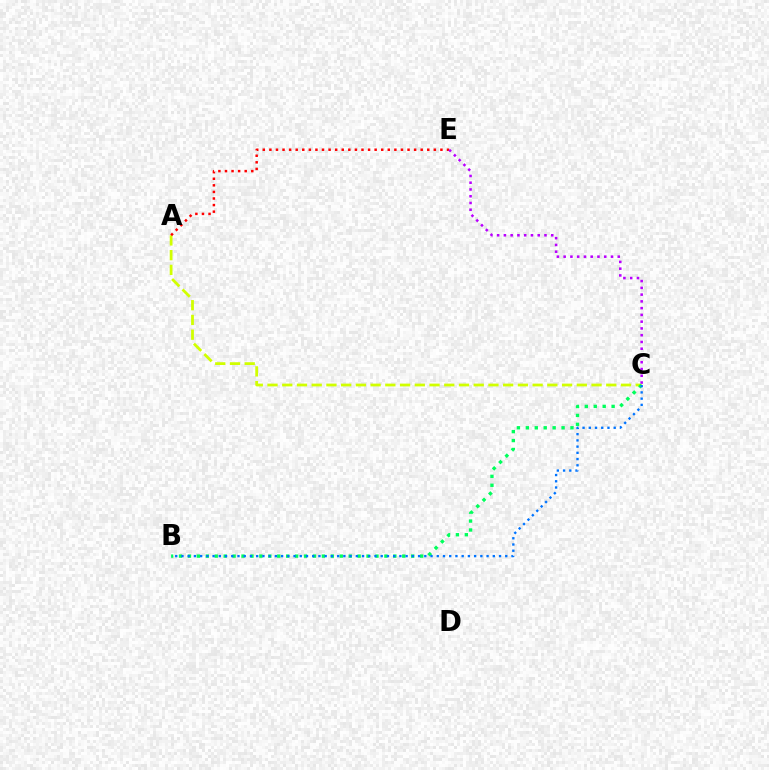{('A', 'C'): [{'color': '#d1ff00', 'line_style': 'dashed', 'thickness': 2.0}], ('A', 'E'): [{'color': '#ff0000', 'line_style': 'dotted', 'thickness': 1.79}], ('B', 'C'): [{'color': '#00ff5c', 'line_style': 'dotted', 'thickness': 2.43}, {'color': '#0074ff', 'line_style': 'dotted', 'thickness': 1.69}], ('C', 'E'): [{'color': '#b900ff', 'line_style': 'dotted', 'thickness': 1.84}]}